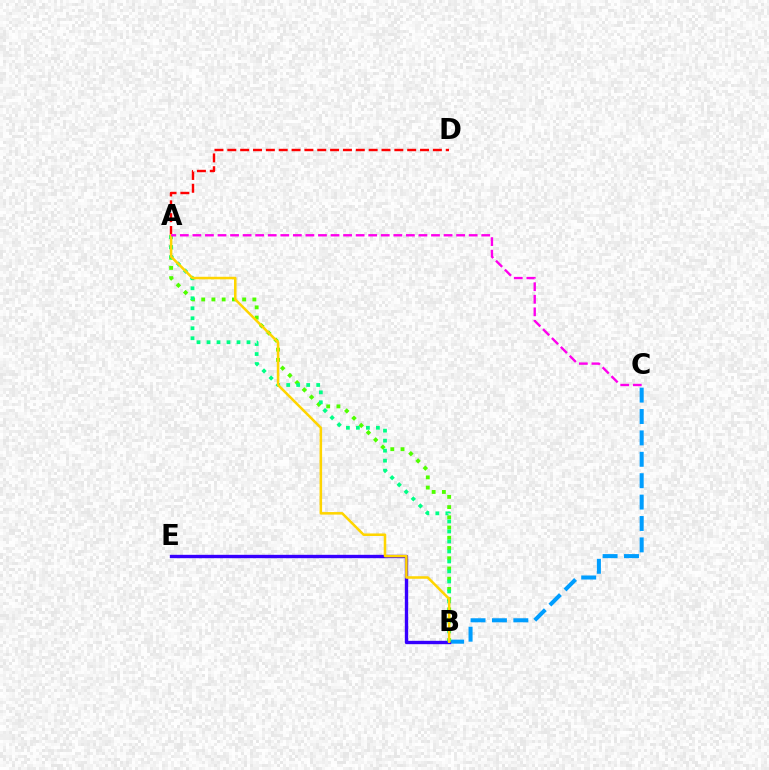{('B', 'C'): [{'color': '#009eff', 'line_style': 'dashed', 'thickness': 2.91}], ('A', 'B'): [{'color': '#4fff00', 'line_style': 'dotted', 'thickness': 2.78}, {'color': '#00ff86', 'line_style': 'dotted', 'thickness': 2.72}, {'color': '#ffd500', 'line_style': 'solid', 'thickness': 1.83}], ('A', 'D'): [{'color': '#ff0000', 'line_style': 'dashed', 'thickness': 1.75}], ('B', 'E'): [{'color': '#3700ff', 'line_style': 'solid', 'thickness': 2.42}], ('A', 'C'): [{'color': '#ff00ed', 'line_style': 'dashed', 'thickness': 1.71}]}